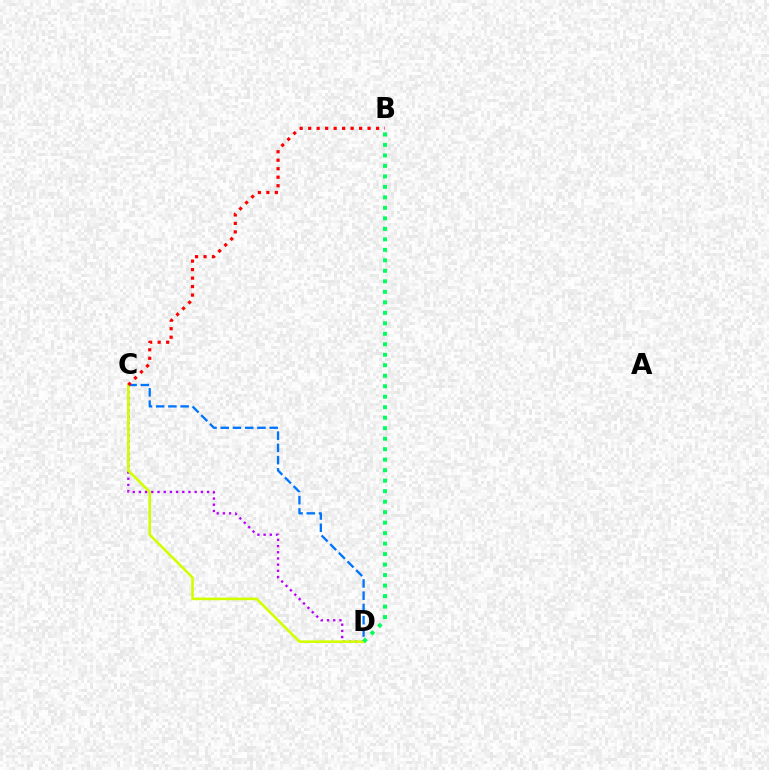{('C', 'D'): [{'color': '#0074ff', 'line_style': 'dashed', 'thickness': 1.66}, {'color': '#b900ff', 'line_style': 'dotted', 'thickness': 1.68}, {'color': '#d1ff00', 'line_style': 'solid', 'thickness': 1.88}], ('B', 'D'): [{'color': '#00ff5c', 'line_style': 'dotted', 'thickness': 2.85}], ('B', 'C'): [{'color': '#ff0000', 'line_style': 'dotted', 'thickness': 2.31}]}